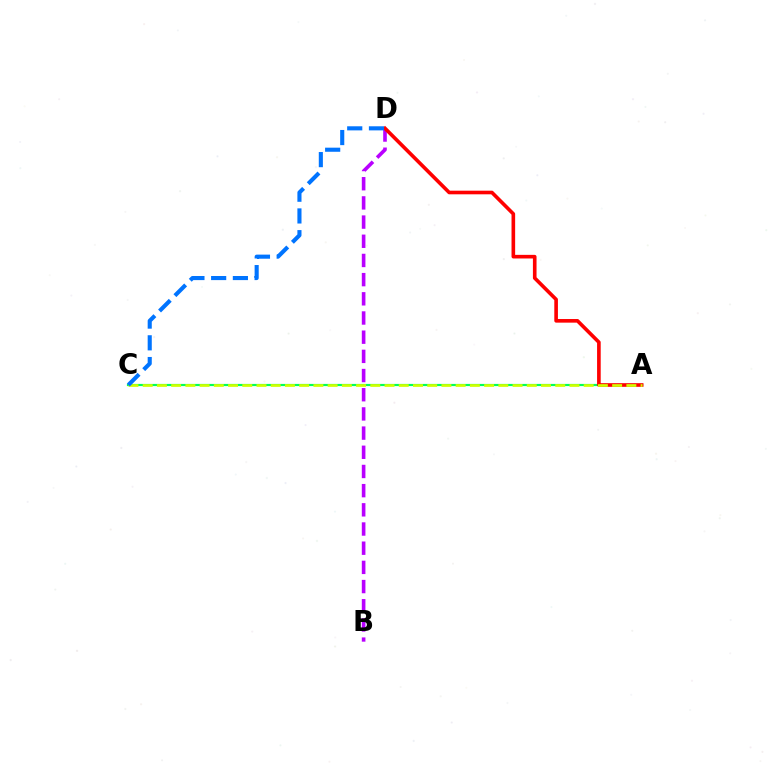{('B', 'D'): [{'color': '#b900ff', 'line_style': 'dashed', 'thickness': 2.61}], ('A', 'C'): [{'color': '#00ff5c', 'line_style': 'solid', 'thickness': 1.57}, {'color': '#d1ff00', 'line_style': 'dashed', 'thickness': 1.93}], ('A', 'D'): [{'color': '#ff0000', 'line_style': 'solid', 'thickness': 2.61}], ('C', 'D'): [{'color': '#0074ff', 'line_style': 'dashed', 'thickness': 2.95}]}